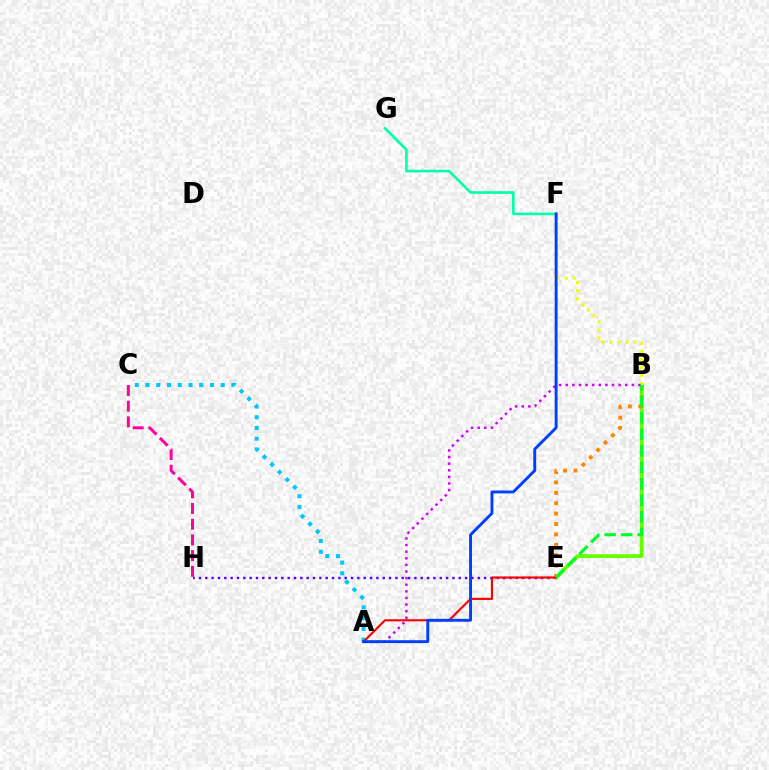{('E', 'H'): [{'color': '#4f00ff', 'line_style': 'dotted', 'thickness': 1.72}], ('B', 'E'): [{'color': '#66ff00', 'line_style': 'solid', 'thickness': 2.7}, {'color': '#ff8800', 'line_style': 'dotted', 'thickness': 2.83}, {'color': '#00ff27', 'line_style': 'dashed', 'thickness': 2.24}], ('F', 'G'): [{'color': '#00ffaf', 'line_style': 'solid', 'thickness': 1.89}], ('C', 'H'): [{'color': '#ff00a0', 'line_style': 'dashed', 'thickness': 2.13}], ('A', 'C'): [{'color': '#00c7ff', 'line_style': 'dotted', 'thickness': 2.92}], ('B', 'F'): [{'color': '#eeff00', 'line_style': 'dotted', 'thickness': 2.18}], ('A', 'E'): [{'color': '#ff0000', 'line_style': 'solid', 'thickness': 1.53}], ('A', 'B'): [{'color': '#d600ff', 'line_style': 'dotted', 'thickness': 1.8}], ('A', 'F'): [{'color': '#003fff', 'line_style': 'solid', 'thickness': 2.09}]}